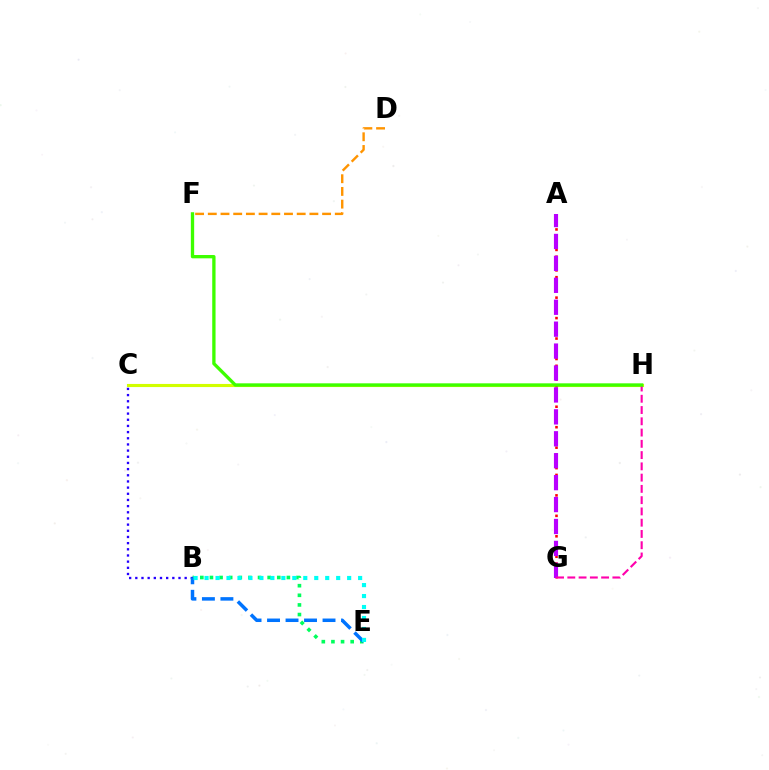{('C', 'H'): [{'color': '#d1ff00', 'line_style': 'solid', 'thickness': 2.25}], ('B', 'E'): [{'color': '#00ff5c', 'line_style': 'dotted', 'thickness': 2.61}, {'color': '#0074ff', 'line_style': 'dashed', 'thickness': 2.51}, {'color': '#00fff6', 'line_style': 'dotted', 'thickness': 2.98}], ('B', 'C'): [{'color': '#2500ff', 'line_style': 'dotted', 'thickness': 1.68}], ('A', 'G'): [{'color': '#ff0000', 'line_style': 'dotted', 'thickness': 1.85}, {'color': '#b900ff', 'line_style': 'dashed', 'thickness': 2.98}], ('G', 'H'): [{'color': '#ff00ac', 'line_style': 'dashed', 'thickness': 1.53}], ('F', 'H'): [{'color': '#3dff00', 'line_style': 'solid', 'thickness': 2.39}], ('D', 'F'): [{'color': '#ff9400', 'line_style': 'dashed', 'thickness': 1.73}]}